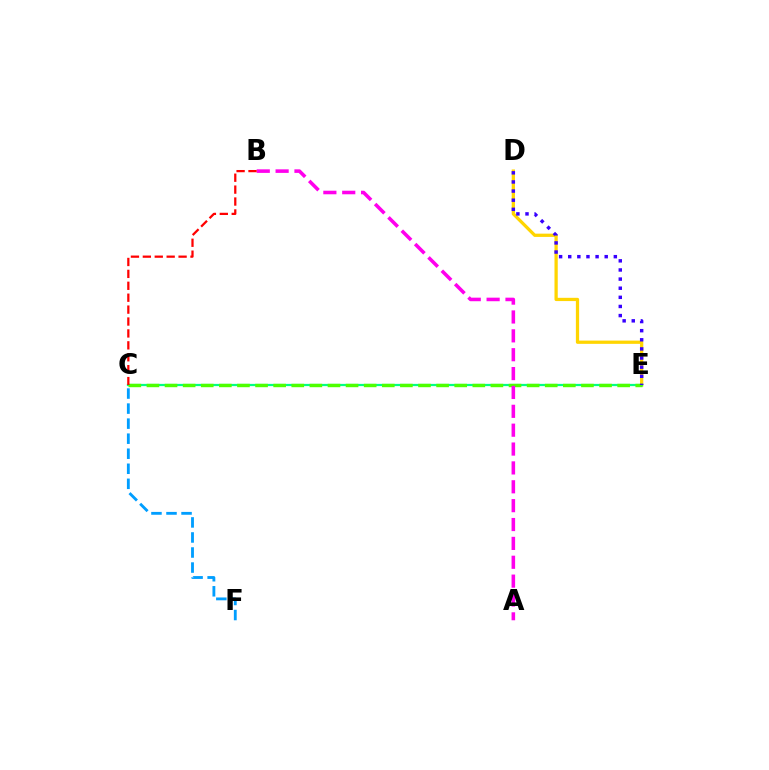{('D', 'E'): [{'color': '#ffd500', 'line_style': 'solid', 'thickness': 2.35}, {'color': '#3700ff', 'line_style': 'dotted', 'thickness': 2.48}], ('C', 'E'): [{'color': '#00ff86', 'line_style': 'solid', 'thickness': 1.62}, {'color': '#4fff00', 'line_style': 'dashed', 'thickness': 2.46}], ('A', 'B'): [{'color': '#ff00ed', 'line_style': 'dashed', 'thickness': 2.56}], ('C', 'F'): [{'color': '#009eff', 'line_style': 'dashed', 'thickness': 2.04}], ('B', 'C'): [{'color': '#ff0000', 'line_style': 'dashed', 'thickness': 1.62}]}